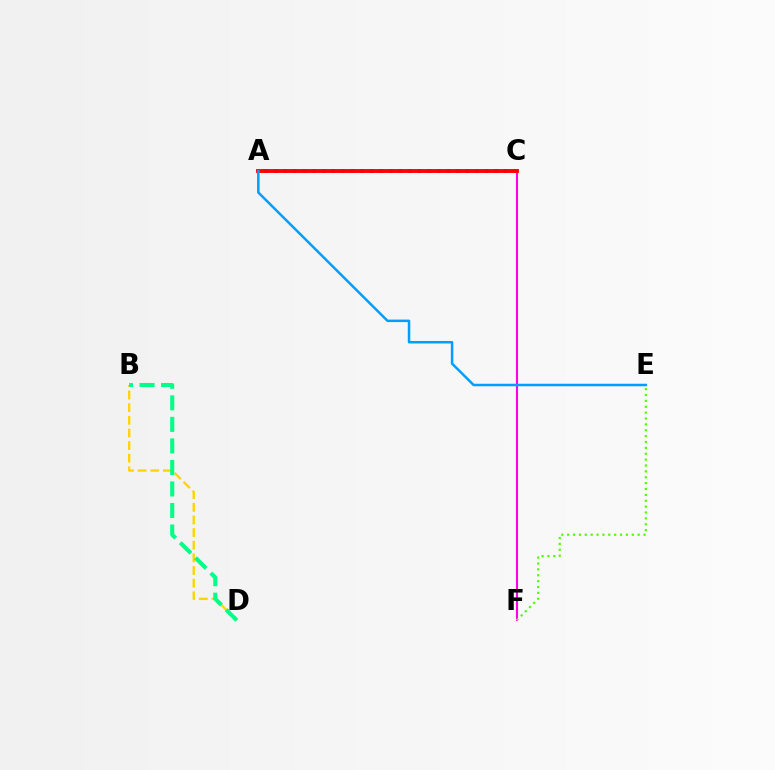{('B', 'D'): [{'color': '#ffd500', 'line_style': 'dashed', 'thickness': 1.72}, {'color': '#00ff86', 'line_style': 'dashed', 'thickness': 2.92}], ('A', 'C'): [{'color': '#3700ff', 'line_style': 'dotted', 'thickness': 2.6}, {'color': '#ff0000', 'line_style': 'solid', 'thickness': 2.78}], ('C', 'F'): [{'color': '#ff00ed', 'line_style': 'solid', 'thickness': 1.51}], ('E', 'F'): [{'color': '#4fff00', 'line_style': 'dotted', 'thickness': 1.6}], ('A', 'E'): [{'color': '#009eff', 'line_style': 'solid', 'thickness': 1.8}]}